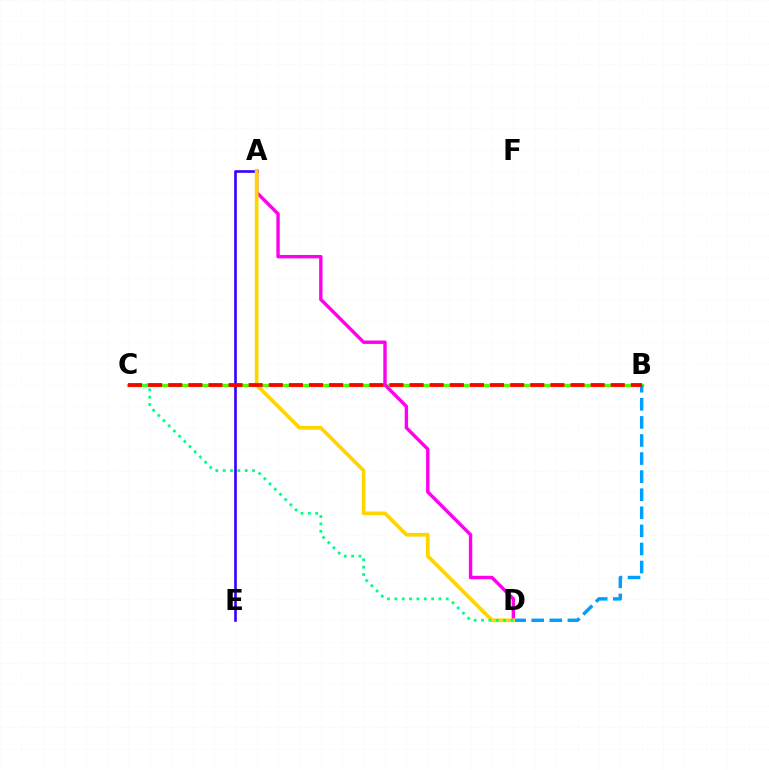{('B', 'C'): [{'color': '#4fff00', 'line_style': 'solid', 'thickness': 2.41}, {'color': '#ff0000', 'line_style': 'dashed', 'thickness': 2.73}], ('B', 'D'): [{'color': '#009eff', 'line_style': 'dashed', 'thickness': 2.46}], ('A', 'E'): [{'color': '#3700ff', 'line_style': 'solid', 'thickness': 1.89}], ('A', 'D'): [{'color': '#ff00ed', 'line_style': 'solid', 'thickness': 2.45}, {'color': '#ffd500', 'line_style': 'solid', 'thickness': 2.66}], ('C', 'D'): [{'color': '#00ff86', 'line_style': 'dotted', 'thickness': 2.0}]}